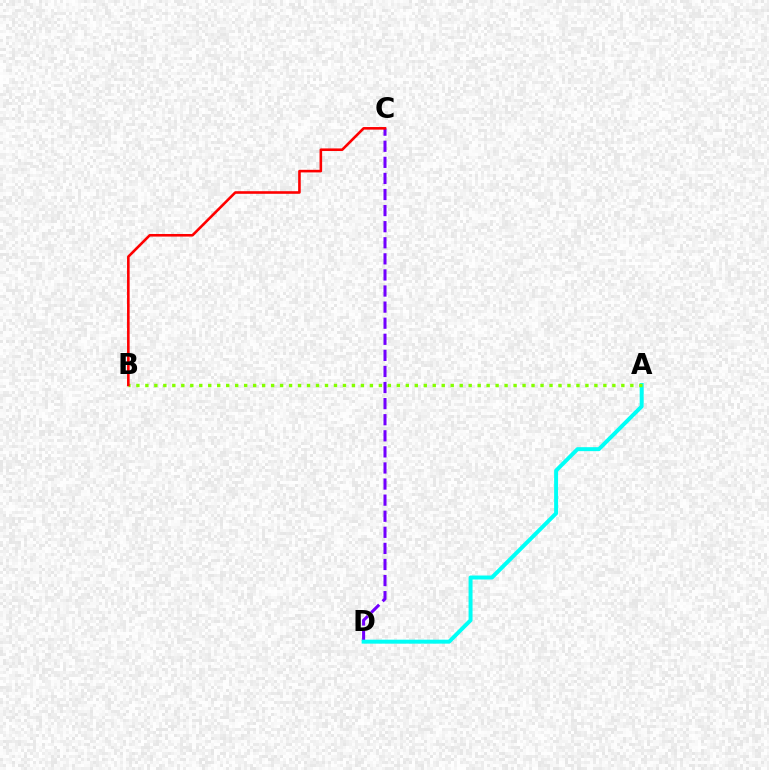{('C', 'D'): [{'color': '#7200ff', 'line_style': 'dashed', 'thickness': 2.19}], ('A', 'D'): [{'color': '#00fff6', 'line_style': 'solid', 'thickness': 2.86}], ('A', 'B'): [{'color': '#84ff00', 'line_style': 'dotted', 'thickness': 2.44}], ('B', 'C'): [{'color': '#ff0000', 'line_style': 'solid', 'thickness': 1.87}]}